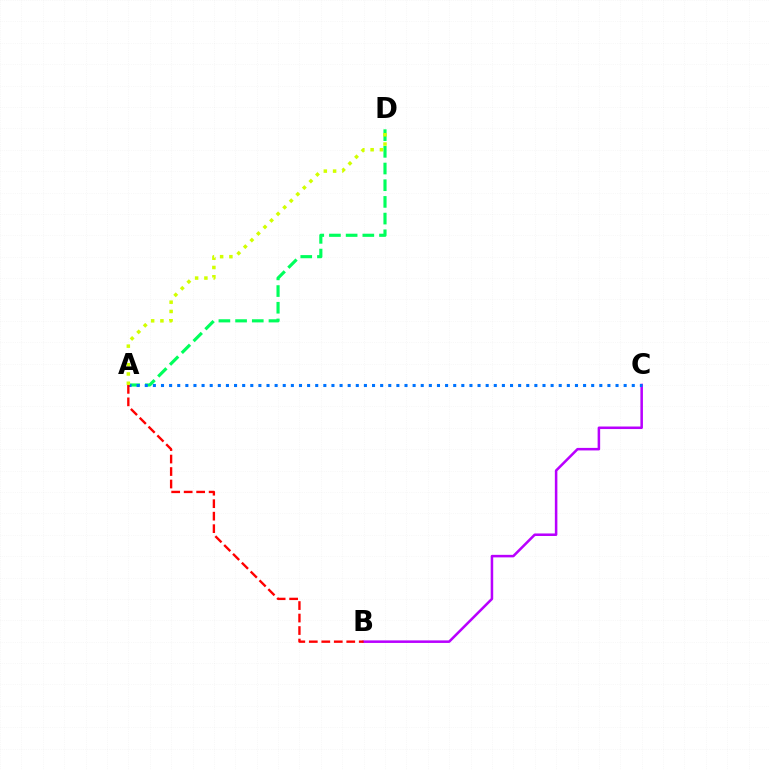{('A', 'D'): [{'color': '#00ff5c', 'line_style': 'dashed', 'thickness': 2.27}, {'color': '#d1ff00', 'line_style': 'dotted', 'thickness': 2.52}], ('B', 'C'): [{'color': '#b900ff', 'line_style': 'solid', 'thickness': 1.82}], ('A', 'C'): [{'color': '#0074ff', 'line_style': 'dotted', 'thickness': 2.21}], ('A', 'B'): [{'color': '#ff0000', 'line_style': 'dashed', 'thickness': 1.7}]}